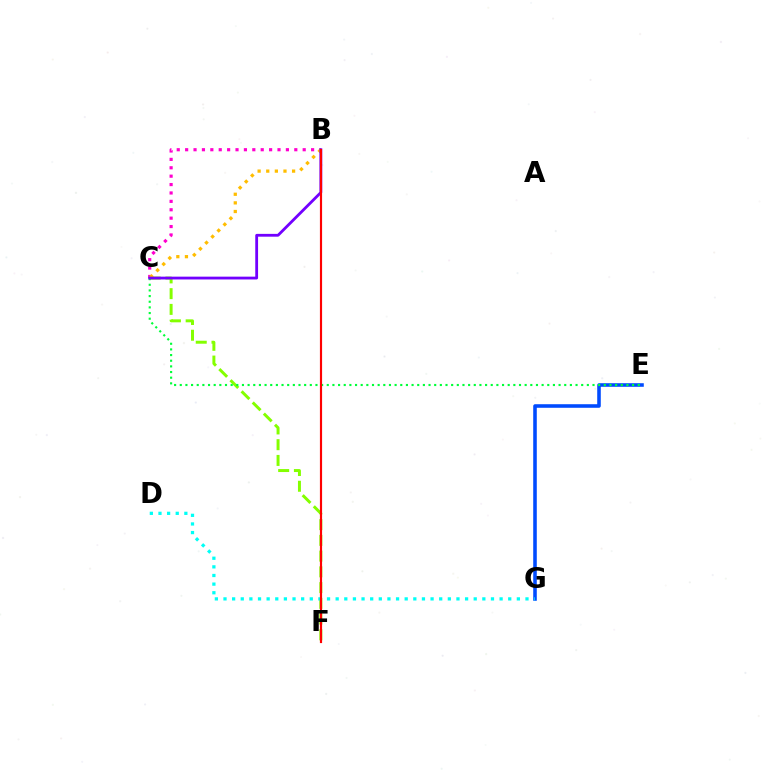{('E', 'G'): [{'color': '#004bff', 'line_style': 'solid', 'thickness': 2.57}], ('B', 'C'): [{'color': '#ff00cf', 'line_style': 'dotted', 'thickness': 2.28}, {'color': '#ffbd00', 'line_style': 'dotted', 'thickness': 2.34}, {'color': '#7200ff', 'line_style': 'solid', 'thickness': 2.02}], ('C', 'F'): [{'color': '#84ff00', 'line_style': 'dashed', 'thickness': 2.14}], ('C', 'E'): [{'color': '#00ff39', 'line_style': 'dotted', 'thickness': 1.54}], ('D', 'G'): [{'color': '#00fff6', 'line_style': 'dotted', 'thickness': 2.34}], ('B', 'F'): [{'color': '#ff0000', 'line_style': 'solid', 'thickness': 1.56}]}